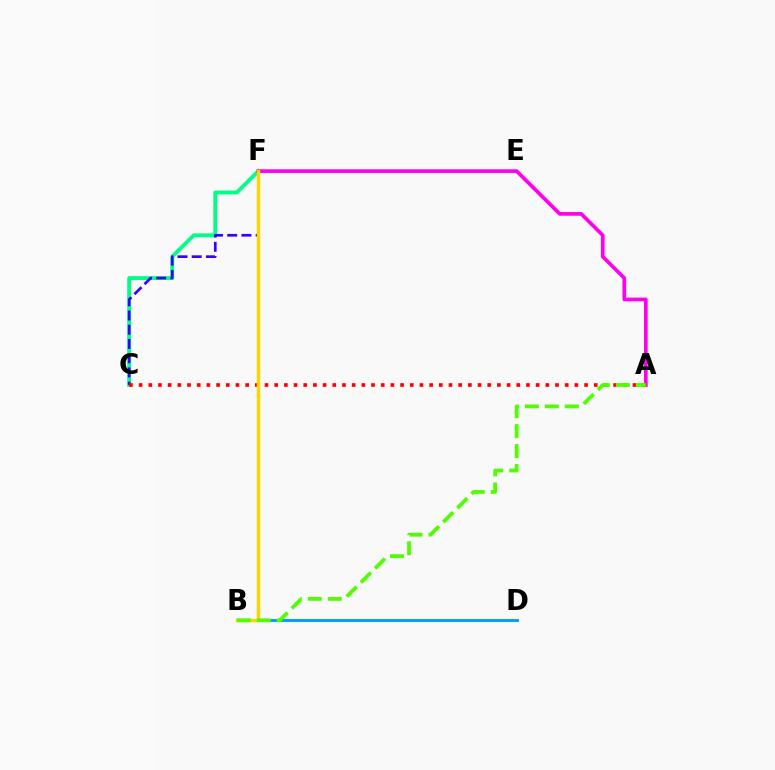{('B', 'D'): [{'color': '#009eff', 'line_style': 'solid', 'thickness': 2.1}], ('C', 'F'): [{'color': '#00ff86', 'line_style': 'solid', 'thickness': 2.78}, {'color': '#3700ff', 'line_style': 'dashed', 'thickness': 1.93}], ('A', 'F'): [{'color': '#ff00ed', 'line_style': 'solid', 'thickness': 2.65}], ('A', 'C'): [{'color': '#ff0000', 'line_style': 'dotted', 'thickness': 2.63}], ('B', 'F'): [{'color': '#ffd500', 'line_style': 'solid', 'thickness': 2.5}], ('A', 'B'): [{'color': '#4fff00', 'line_style': 'dashed', 'thickness': 2.71}]}